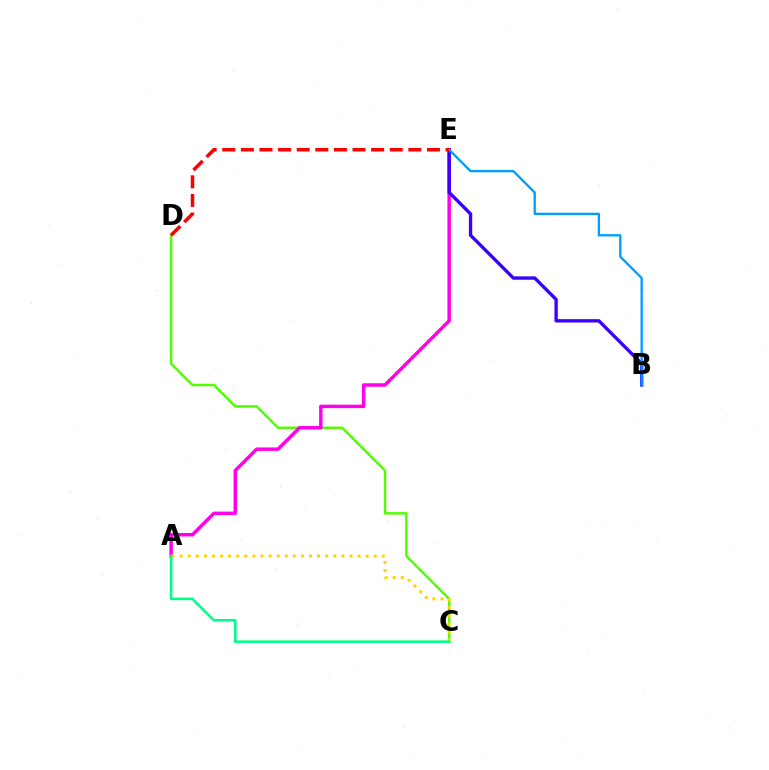{('C', 'D'): [{'color': '#4fff00', 'line_style': 'solid', 'thickness': 1.77}], ('A', 'E'): [{'color': '#ff00ed', 'line_style': 'solid', 'thickness': 2.5}], ('A', 'C'): [{'color': '#ffd500', 'line_style': 'dotted', 'thickness': 2.2}, {'color': '#00ff86', 'line_style': 'solid', 'thickness': 1.84}], ('B', 'E'): [{'color': '#3700ff', 'line_style': 'solid', 'thickness': 2.41}, {'color': '#009eff', 'line_style': 'solid', 'thickness': 1.69}], ('D', 'E'): [{'color': '#ff0000', 'line_style': 'dashed', 'thickness': 2.53}]}